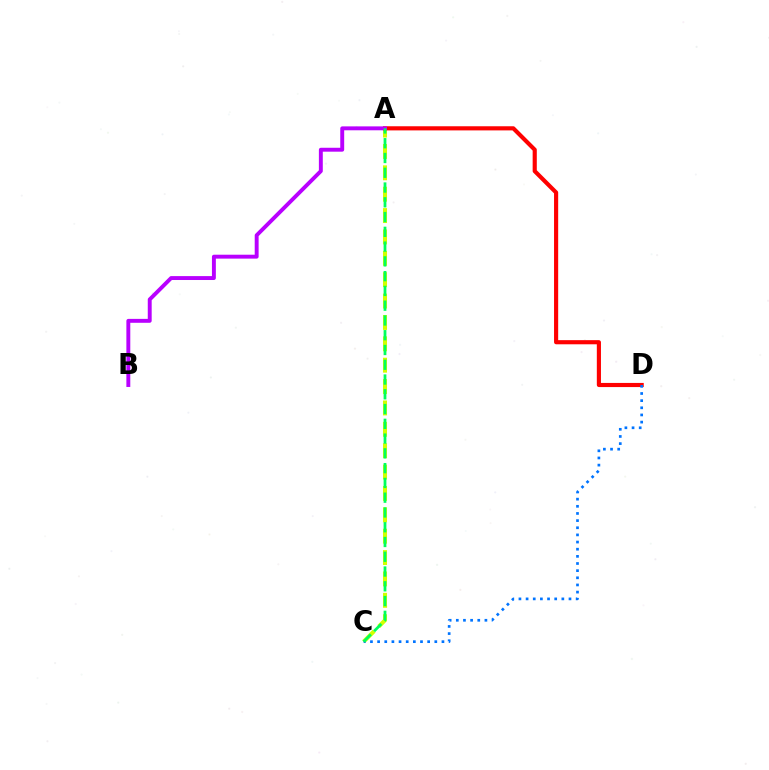{('A', 'C'): [{'color': '#d1ff00', 'line_style': 'dashed', 'thickness': 2.9}, {'color': '#00ff5c', 'line_style': 'dashed', 'thickness': 2.01}], ('A', 'D'): [{'color': '#ff0000', 'line_style': 'solid', 'thickness': 2.98}], ('A', 'B'): [{'color': '#b900ff', 'line_style': 'solid', 'thickness': 2.82}], ('C', 'D'): [{'color': '#0074ff', 'line_style': 'dotted', 'thickness': 1.94}]}